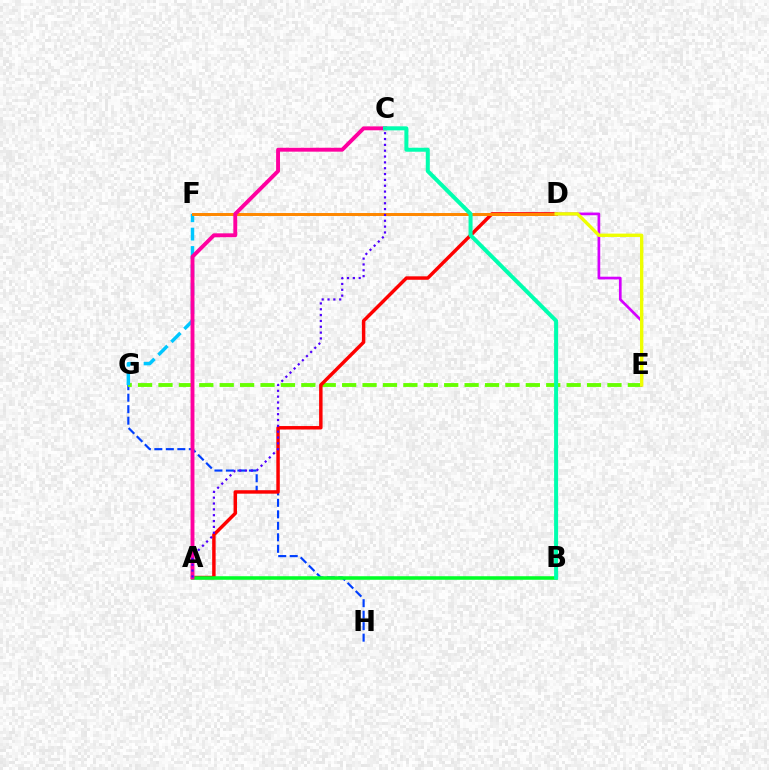{('G', 'H'): [{'color': '#003fff', 'line_style': 'dashed', 'thickness': 1.56}], ('E', 'G'): [{'color': '#66ff00', 'line_style': 'dashed', 'thickness': 2.77}], ('F', 'G'): [{'color': '#00c7ff', 'line_style': 'dashed', 'thickness': 2.49}], ('A', 'D'): [{'color': '#ff0000', 'line_style': 'solid', 'thickness': 2.49}], ('D', 'F'): [{'color': '#ff8800', 'line_style': 'solid', 'thickness': 2.14}], ('D', 'E'): [{'color': '#d600ff', 'line_style': 'solid', 'thickness': 1.94}, {'color': '#eeff00', 'line_style': 'solid', 'thickness': 2.41}], ('A', 'B'): [{'color': '#00ff27', 'line_style': 'solid', 'thickness': 2.55}], ('A', 'C'): [{'color': '#ff00a0', 'line_style': 'solid', 'thickness': 2.8}, {'color': '#4f00ff', 'line_style': 'dotted', 'thickness': 1.59}], ('B', 'C'): [{'color': '#00ffaf', 'line_style': 'solid', 'thickness': 2.89}]}